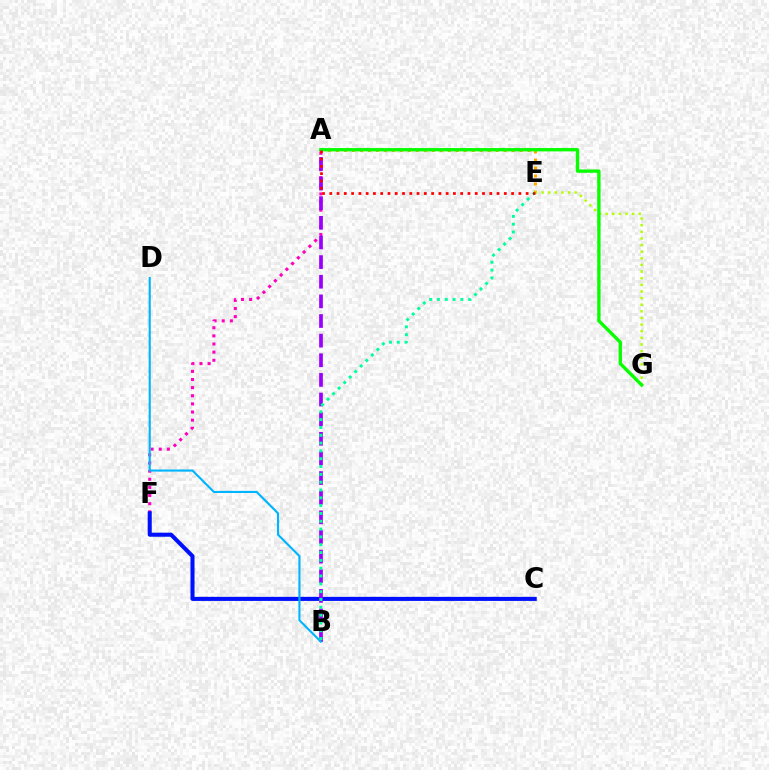{('A', 'E'): [{'color': '#ffa500', 'line_style': 'dotted', 'thickness': 2.17}, {'color': '#ff0000', 'line_style': 'dotted', 'thickness': 1.98}], ('A', 'F'): [{'color': '#ff00bd', 'line_style': 'dotted', 'thickness': 2.21}], ('C', 'F'): [{'color': '#0010ff', 'line_style': 'solid', 'thickness': 2.92}], ('E', 'G'): [{'color': '#b3ff00', 'line_style': 'dotted', 'thickness': 1.8}], ('A', 'B'): [{'color': '#9b00ff', 'line_style': 'dashed', 'thickness': 2.67}], ('B', 'D'): [{'color': '#00b5ff', 'line_style': 'solid', 'thickness': 1.53}], ('B', 'E'): [{'color': '#00ff9d', 'line_style': 'dotted', 'thickness': 2.12}], ('A', 'G'): [{'color': '#08ff00', 'line_style': 'solid', 'thickness': 2.41}]}